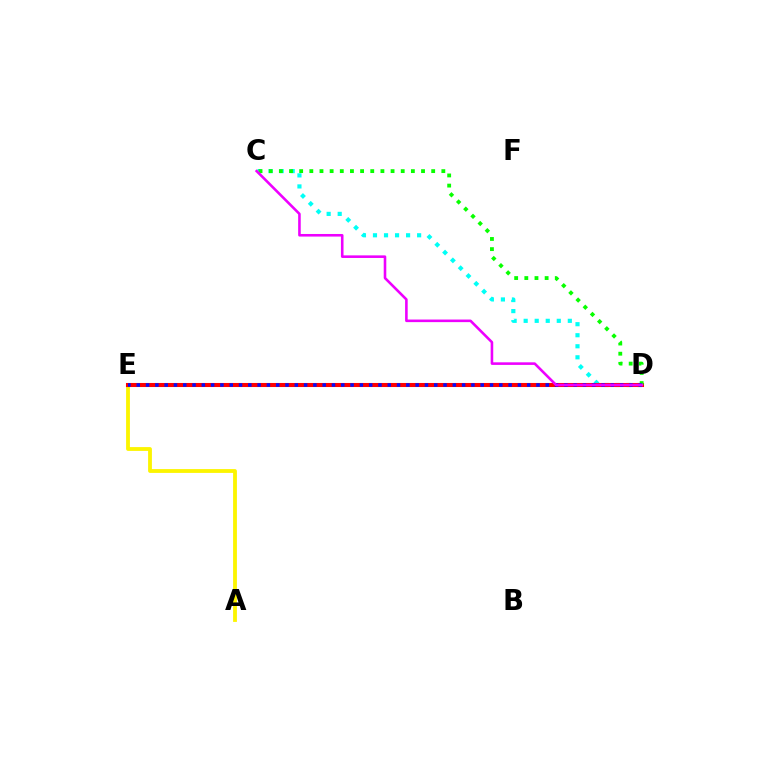{('A', 'E'): [{'color': '#fcf500', 'line_style': 'solid', 'thickness': 2.75}], ('C', 'D'): [{'color': '#00fff6', 'line_style': 'dotted', 'thickness': 3.0}, {'color': '#08ff00', 'line_style': 'dotted', 'thickness': 2.76}, {'color': '#ee00ff', 'line_style': 'solid', 'thickness': 1.86}], ('D', 'E'): [{'color': '#ff0000', 'line_style': 'solid', 'thickness': 2.92}, {'color': '#0010ff', 'line_style': 'dotted', 'thickness': 2.53}]}